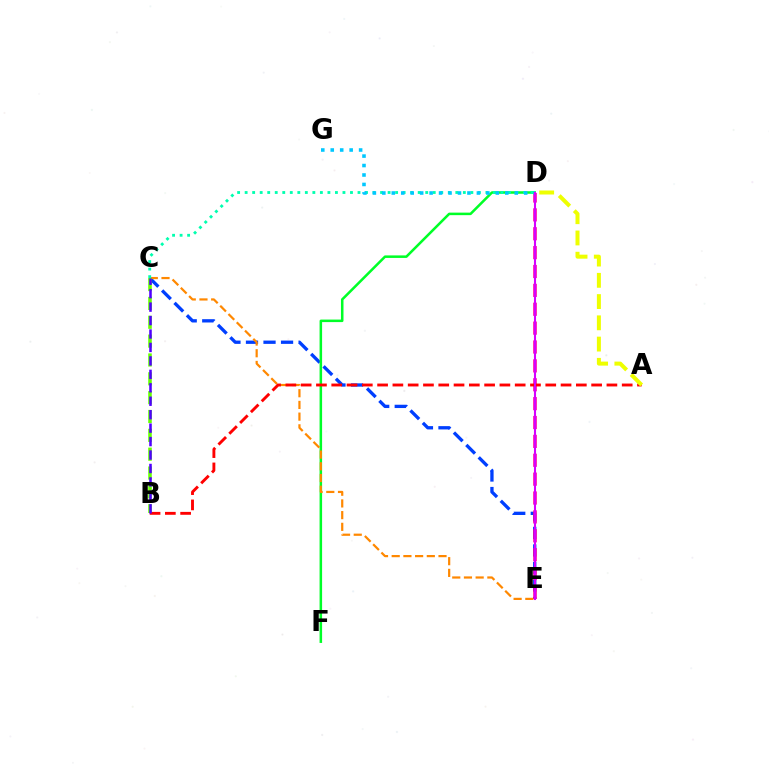{('C', 'E'): [{'color': '#003fff', 'line_style': 'dashed', 'thickness': 2.38}, {'color': '#ff8800', 'line_style': 'dashed', 'thickness': 1.59}], ('D', 'F'): [{'color': '#00ff27', 'line_style': 'solid', 'thickness': 1.82}], ('D', 'E'): [{'color': '#ff00a0', 'line_style': 'dashed', 'thickness': 2.56}, {'color': '#d600ff', 'line_style': 'solid', 'thickness': 1.5}], ('B', 'C'): [{'color': '#66ff00', 'line_style': 'dashed', 'thickness': 2.56}, {'color': '#4f00ff', 'line_style': 'dashed', 'thickness': 1.83}], ('C', 'D'): [{'color': '#00ffaf', 'line_style': 'dotted', 'thickness': 2.04}], ('A', 'B'): [{'color': '#ff0000', 'line_style': 'dashed', 'thickness': 2.08}], ('A', 'D'): [{'color': '#eeff00', 'line_style': 'dashed', 'thickness': 2.89}], ('D', 'G'): [{'color': '#00c7ff', 'line_style': 'dotted', 'thickness': 2.57}]}